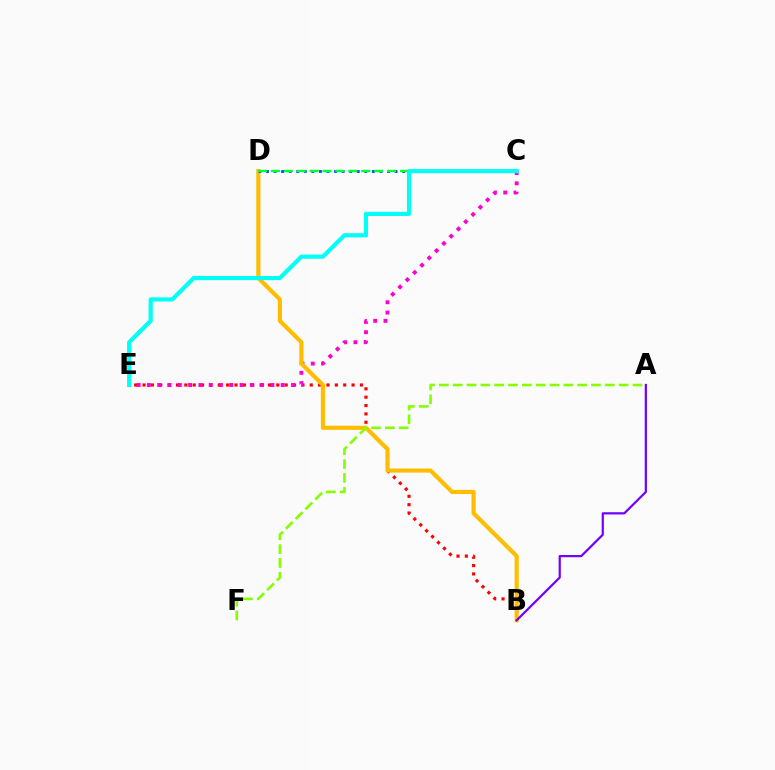{('B', 'E'): [{'color': '#ff0000', 'line_style': 'dotted', 'thickness': 2.27}], ('C', 'E'): [{'color': '#ff00cf', 'line_style': 'dotted', 'thickness': 2.8}, {'color': '#00fff6', 'line_style': 'solid', 'thickness': 2.99}], ('B', 'D'): [{'color': '#ffbd00', 'line_style': 'solid', 'thickness': 3.0}], ('C', 'D'): [{'color': '#004bff', 'line_style': 'dotted', 'thickness': 2.05}, {'color': '#00ff39', 'line_style': 'dashed', 'thickness': 1.75}], ('A', 'F'): [{'color': '#84ff00', 'line_style': 'dashed', 'thickness': 1.88}], ('A', 'B'): [{'color': '#7200ff', 'line_style': 'solid', 'thickness': 1.59}]}